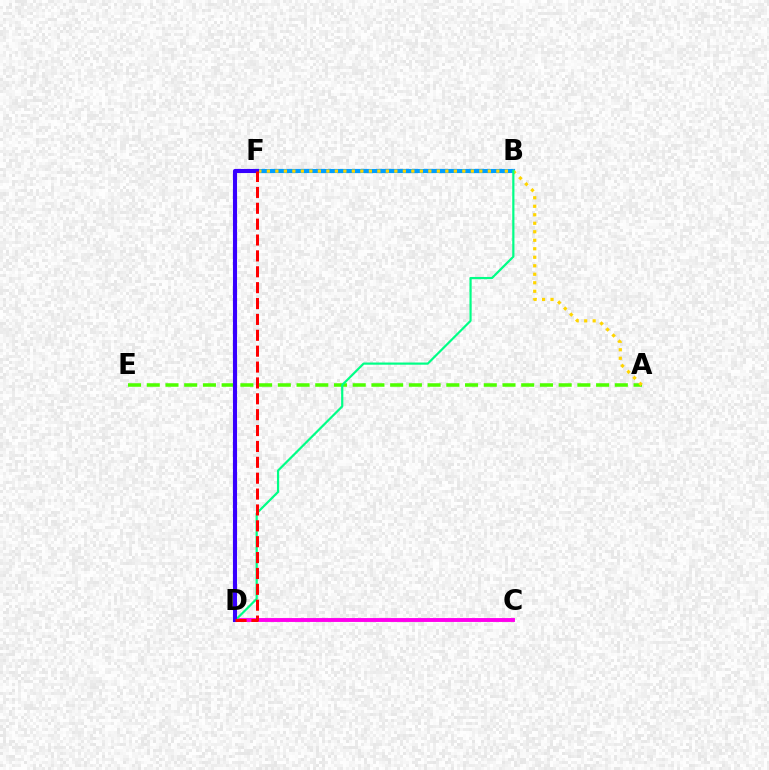{('B', 'F'): [{'color': '#009eff', 'line_style': 'solid', 'thickness': 3.0}], ('A', 'E'): [{'color': '#4fff00', 'line_style': 'dashed', 'thickness': 2.54}], ('A', 'F'): [{'color': '#ffd500', 'line_style': 'dotted', 'thickness': 2.31}], ('C', 'D'): [{'color': '#ff00ed', 'line_style': 'solid', 'thickness': 2.81}], ('B', 'D'): [{'color': '#00ff86', 'line_style': 'solid', 'thickness': 1.58}], ('D', 'F'): [{'color': '#3700ff', 'line_style': 'solid', 'thickness': 2.95}, {'color': '#ff0000', 'line_style': 'dashed', 'thickness': 2.16}]}